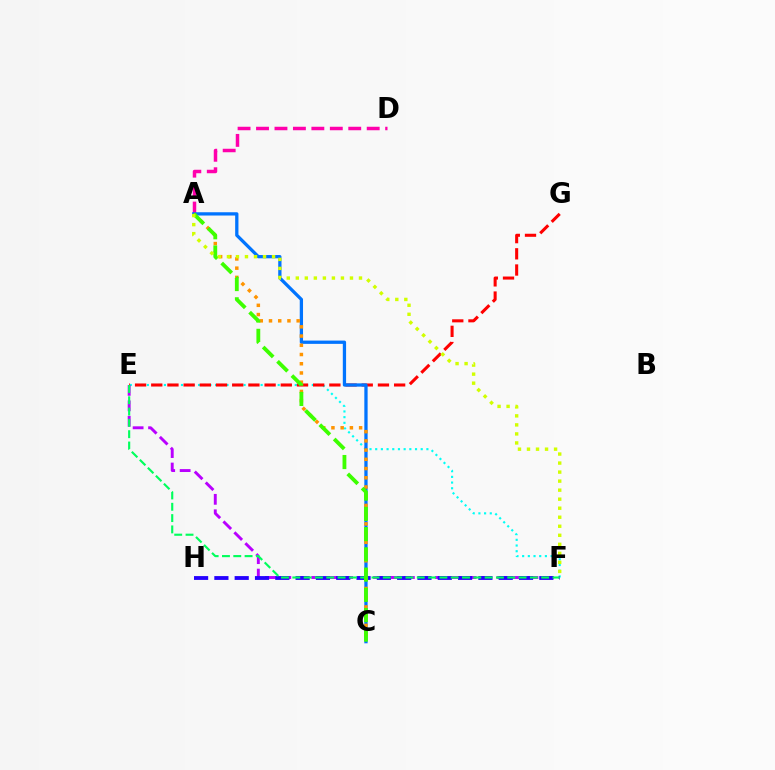{('E', 'F'): [{'color': '#00fff6', 'line_style': 'dotted', 'thickness': 1.55}, {'color': '#b900ff', 'line_style': 'dashed', 'thickness': 2.1}, {'color': '#00ff5c', 'line_style': 'dashed', 'thickness': 1.54}], ('F', 'H'): [{'color': '#2500ff', 'line_style': 'dashed', 'thickness': 2.76}], ('E', 'G'): [{'color': '#ff0000', 'line_style': 'dashed', 'thickness': 2.2}], ('A', 'D'): [{'color': '#ff00ac', 'line_style': 'dashed', 'thickness': 2.51}], ('A', 'C'): [{'color': '#0074ff', 'line_style': 'solid', 'thickness': 2.36}, {'color': '#ff9400', 'line_style': 'dotted', 'thickness': 2.51}, {'color': '#3dff00', 'line_style': 'dashed', 'thickness': 2.75}], ('A', 'F'): [{'color': '#d1ff00', 'line_style': 'dotted', 'thickness': 2.45}]}